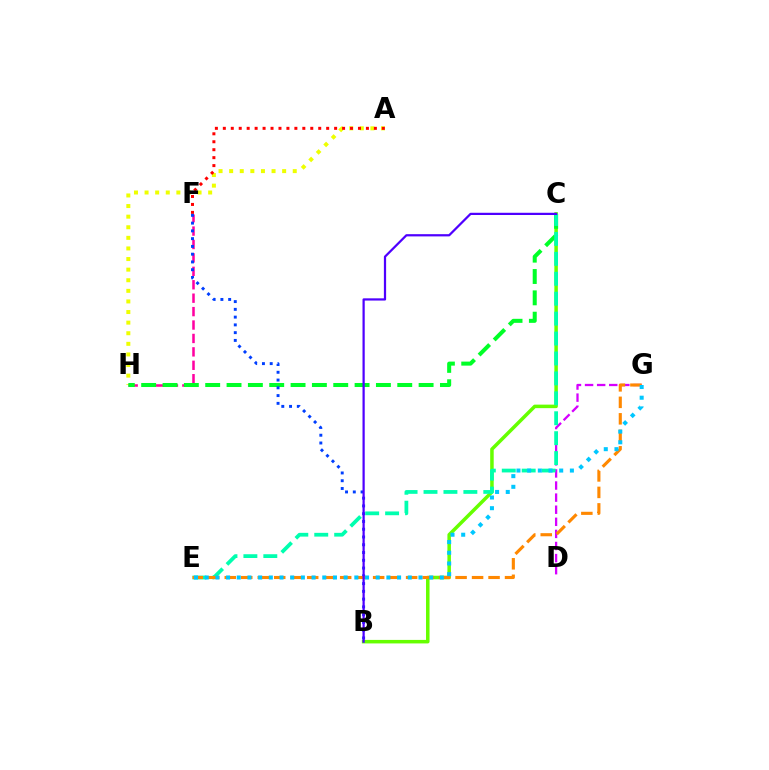{('B', 'C'): [{'color': '#66ff00', 'line_style': 'solid', 'thickness': 2.53}, {'color': '#4f00ff', 'line_style': 'solid', 'thickness': 1.61}], ('A', 'H'): [{'color': '#eeff00', 'line_style': 'dotted', 'thickness': 2.88}], ('D', 'G'): [{'color': '#d600ff', 'line_style': 'dashed', 'thickness': 1.64}], ('A', 'F'): [{'color': '#ff0000', 'line_style': 'dotted', 'thickness': 2.16}], ('F', 'H'): [{'color': '#ff00a0', 'line_style': 'dashed', 'thickness': 1.82}], ('C', 'H'): [{'color': '#00ff27', 'line_style': 'dashed', 'thickness': 2.9}], ('B', 'F'): [{'color': '#003fff', 'line_style': 'dotted', 'thickness': 2.11}], ('C', 'E'): [{'color': '#00ffaf', 'line_style': 'dashed', 'thickness': 2.71}], ('E', 'G'): [{'color': '#ff8800', 'line_style': 'dashed', 'thickness': 2.24}, {'color': '#00c7ff', 'line_style': 'dotted', 'thickness': 2.9}]}